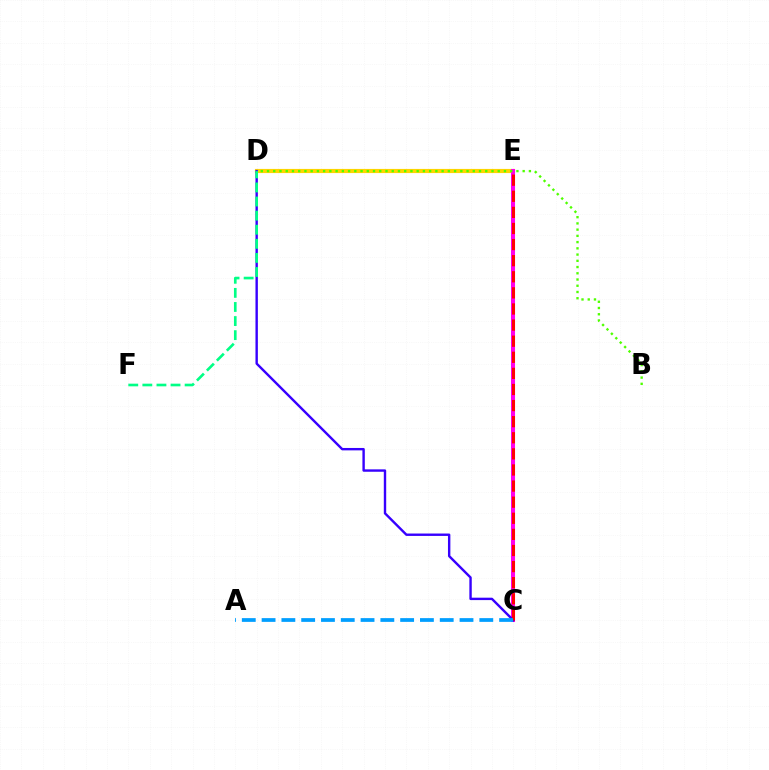{('D', 'E'): [{'color': '#ffd500', 'line_style': 'solid', 'thickness': 2.99}], ('C', 'E'): [{'color': '#ff00ed', 'line_style': 'solid', 'thickness': 2.91}, {'color': '#ff0000', 'line_style': 'dashed', 'thickness': 2.19}], ('C', 'D'): [{'color': '#3700ff', 'line_style': 'solid', 'thickness': 1.73}], ('A', 'C'): [{'color': '#009eff', 'line_style': 'dashed', 'thickness': 2.69}], ('D', 'F'): [{'color': '#00ff86', 'line_style': 'dashed', 'thickness': 1.91}], ('B', 'D'): [{'color': '#4fff00', 'line_style': 'dotted', 'thickness': 1.69}]}